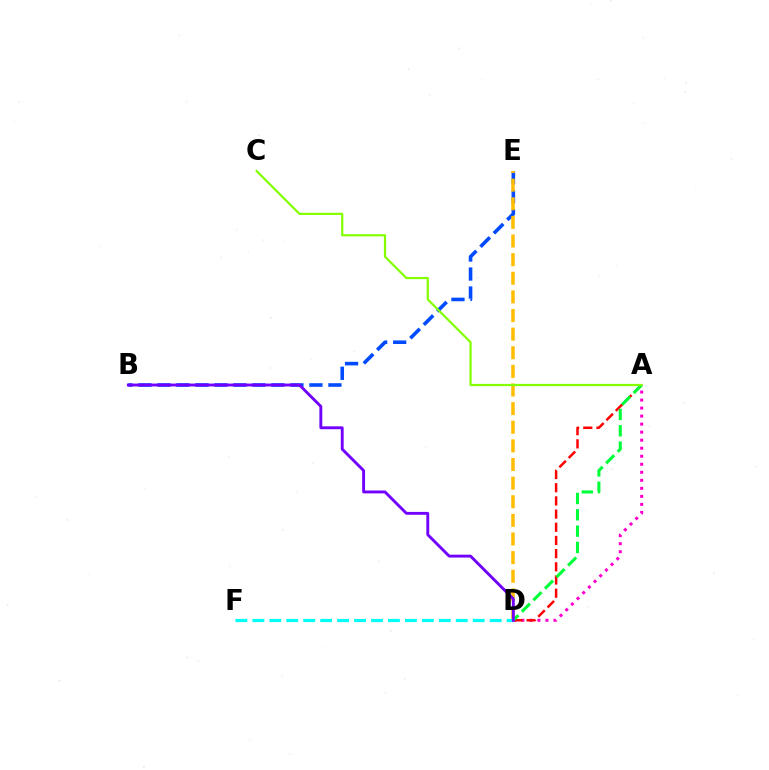{('B', 'E'): [{'color': '#004bff', 'line_style': 'dashed', 'thickness': 2.58}], ('D', 'E'): [{'color': '#ffbd00', 'line_style': 'dashed', 'thickness': 2.53}], ('A', 'D'): [{'color': '#ff00cf', 'line_style': 'dotted', 'thickness': 2.18}, {'color': '#ff0000', 'line_style': 'dashed', 'thickness': 1.79}, {'color': '#00ff39', 'line_style': 'dashed', 'thickness': 2.22}], ('D', 'F'): [{'color': '#00fff6', 'line_style': 'dashed', 'thickness': 2.3}], ('A', 'C'): [{'color': '#84ff00', 'line_style': 'solid', 'thickness': 1.6}], ('B', 'D'): [{'color': '#7200ff', 'line_style': 'solid', 'thickness': 2.07}]}